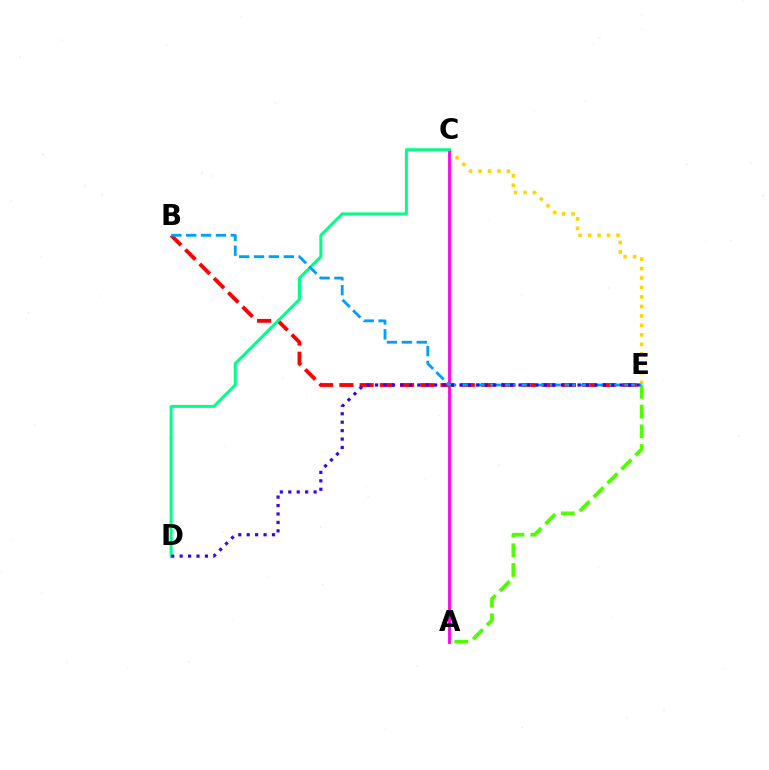{('C', 'E'): [{'color': '#ffd500', 'line_style': 'dotted', 'thickness': 2.58}], ('A', 'C'): [{'color': '#ff00ed', 'line_style': 'solid', 'thickness': 2.03}], ('B', 'E'): [{'color': '#ff0000', 'line_style': 'dashed', 'thickness': 2.75}, {'color': '#009eff', 'line_style': 'dashed', 'thickness': 2.02}], ('A', 'E'): [{'color': '#4fff00', 'line_style': 'dashed', 'thickness': 2.68}], ('C', 'D'): [{'color': '#00ff86', 'line_style': 'solid', 'thickness': 2.16}], ('D', 'E'): [{'color': '#3700ff', 'line_style': 'dotted', 'thickness': 2.29}]}